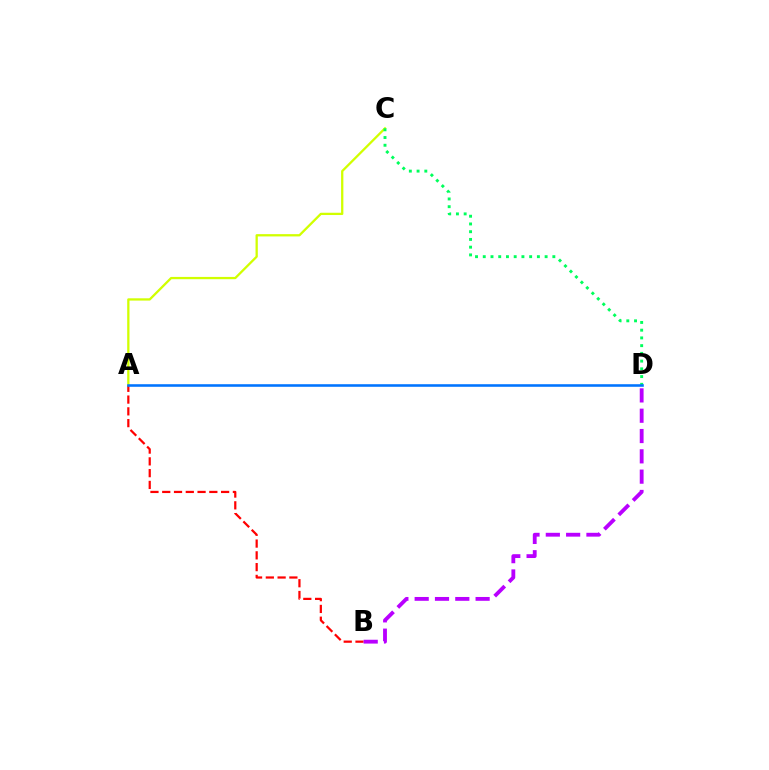{('A', 'B'): [{'color': '#ff0000', 'line_style': 'dashed', 'thickness': 1.6}], ('A', 'C'): [{'color': '#d1ff00', 'line_style': 'solid', 'thickness': 1.65}], ('B', 'D'): [{'color': '#b900ff', 'line_style': 'dashed', 'thickness': 2.76}], ('C', 'D'): [{'color': '#00ff5c', 'line_style': 'dotted', 'thickness': 2.1}], ('A', 'D'): [{'color': '#0074ff', 'line_style': 'solid', 'thickness': 1.85}]}